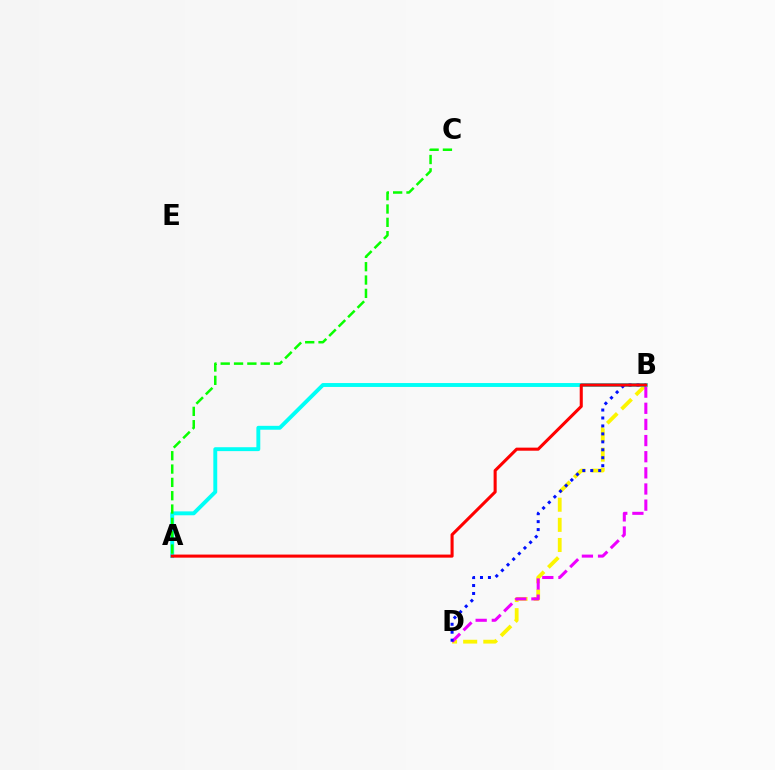{('B', 'D'): [{'color': '#fcf500', 'line_style': 'dashed', 'thickness': 2.74}, {'color': '#ee00ff', 'line_style': 'dashed', 'thickness': 2.19}, {'color': '#0010ff', 'line_style': 'dotted', 'thickness': 2.16}], ('A', 'B'): [{'color': '#00fff6', 'line_style': 'solid', 'thickness': 2.8}, {'color': '#ff0000', 'line_style': 'solid', 'thickness': 2.21}], ('A', 'C'): [{'color': '#08ff00', 'line_style': 'dashed', 'thickness': 1.81}]}